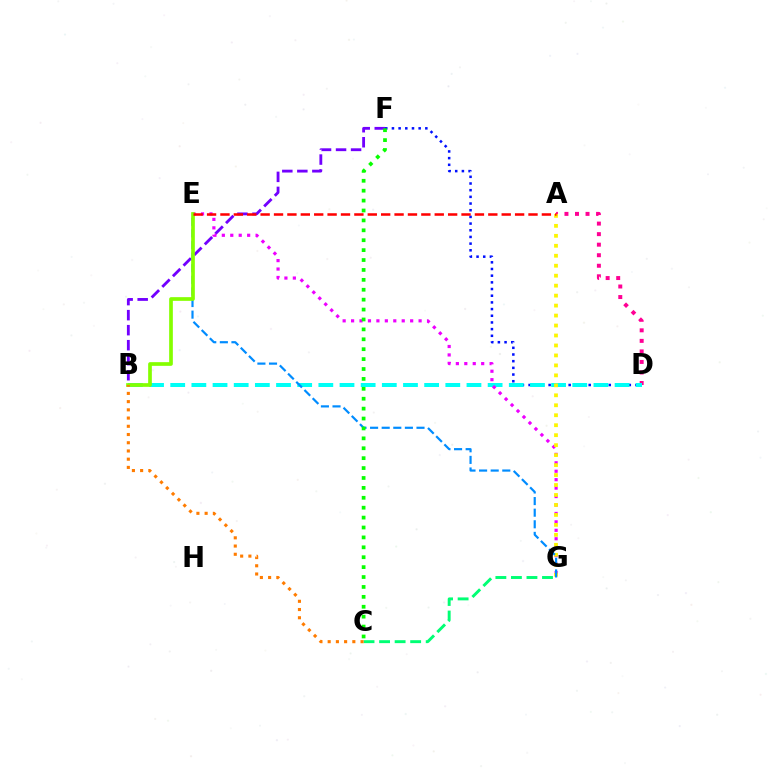{('A', 'D'): [{'color': '#ff0094', 'line_style': 'dotted', 'thickness': 2.86}], ('D', 'F'): [{'color': '#0010ff', 'line_style': 'dotted', 'thickness': 1.82}], ('B', 'D'): [{'color': '#00fff6', 'line_style': 'dashed', 'thickness': 2.87}], ('B', 'F'): [{'color': '#7200ff', 'line_style': 'dashed', 'thickness': 2.04}], ('E', 'G'): [{'color': '#ee00ff', 'line_style': 'dotted', 'thickness': 2.29}, {'color': '#008cff', 'line_style': 'dashed', 'thickness': 1.58}], ('A', 'G'): [{'color': '#fcf500', 'line_style': 'dotted', 'thickness': 2.71}], ('B', 'E'): [{'color': '#84ff00', 'line_style': 'solid', 'thickness': 2.65}], ('A', 'E'): [{'color': '#ff0000', 'line_style': 'dashed', 'thickness': 1.82}], ('C', 'F'): [{'color': '#08ff00', 'line_style': 'dotted', 'thickness': 2.69}], ('C', 'G'): [{'color': '#00ff74', 'line_style': 'dashed', 'thickness': 2.11}], ('B', 'C'): [{'color': '#ff7c00', 'line_style': 'dotted', 'thickness': 2.23}]}